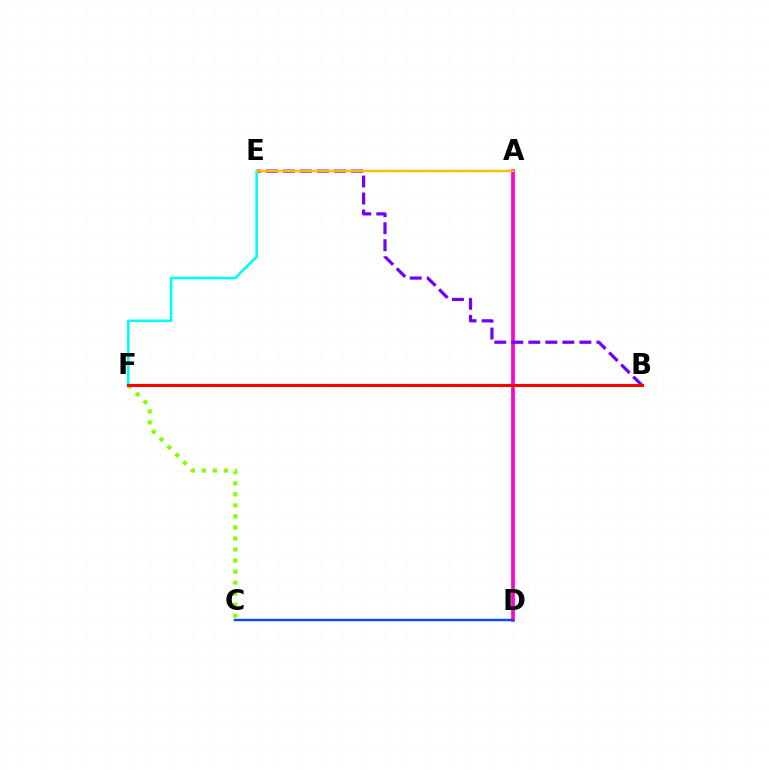{('A', 'D'): [{'color': '#ff00cf', 'line_style': 'solid', 'thickness': 2.65}], ('B', 'E'): [{'color': '#7200ff', 'line_style': 'dashed', 'thickness': 2.31}], ('E', 'F'): [{'color': '#00fff6', 'line_style': 'solid', 'thickness': 1.89}], ('C', 'F'): [{'color': '#84ff00', 'line_style': 'dotted', 'thickness': 3.0}], ('C', 'D'): [{'color': '#004bff', 'line_style': 'solid', 'thickness': 1.74}], ('A', 'E'): [{'color': '#ffbd00', 'line_style': 'solid', 'thickness': 1.76}], ('B', 'F'): [{'color': '#00ff39', 'line_style': 'solid', 'thickness': 2.29}, {'color': '#ff0000', 'line_style': 'solid', 'thickness': 2.18}]}